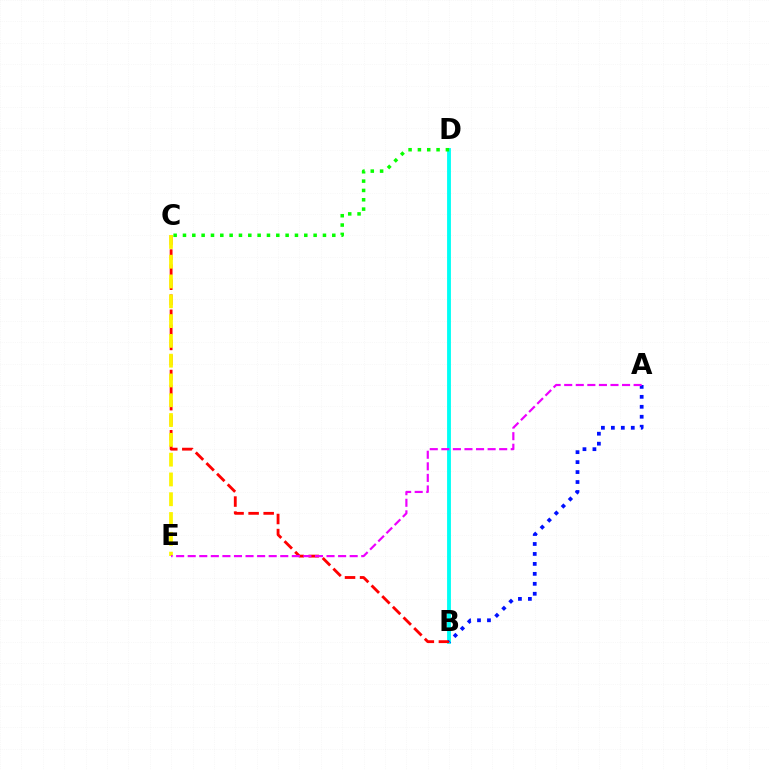{('B', 'D'): [{'color': '#00fff6', 'line_style': 'solid', 'thickness': 2.77}], ('B', 'C'): [{'color': '#ff0000', 'line_style': 'dashed', 'thickness': 2.05}], ('C', 'E'): [{'color': '#fcf500', 'line_style': 'dashed', 'thickness': 2.69}], ('A', 'B'): [{'color': '#0010ff', 'line_style': 'dotted', 'thickness': 2.71}], ('C', 'D'): [{'color': '#08ff00', 'line_style': 'dotted', 'thickness': 2.54}], ('A', 'E'): [{'color': '#ee00ff', 'line_style': 'dashed', 'thickness': 1.57}]}